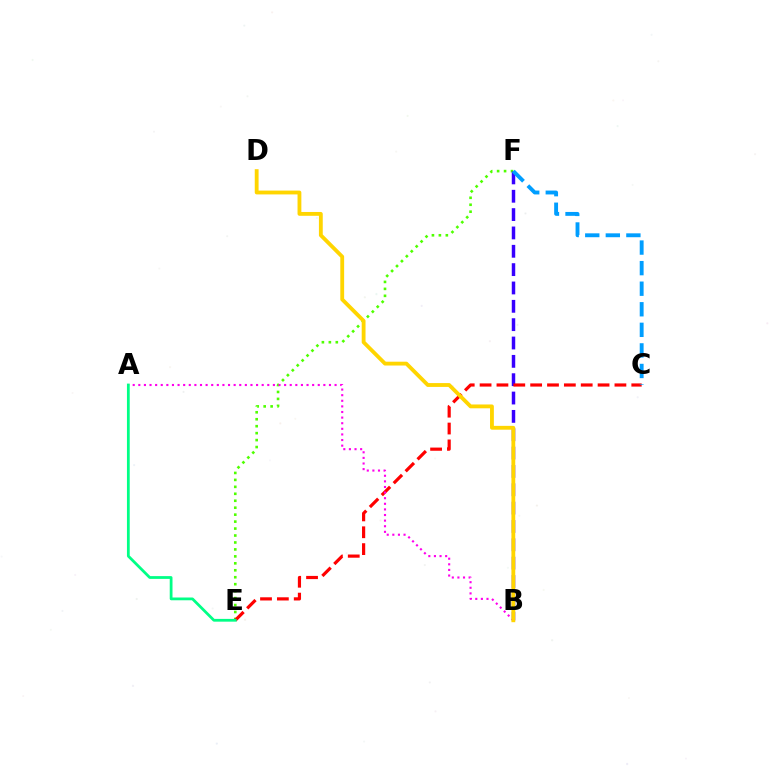{('E', 'F'): [{'color': '#4fff00', 'line_style': 'dotted', 'thickness': 1.89}], ('B', 'F'): [{'color': '#3700ff', 'line_style': 'dashed', 'thickness': 2.49}], ('C', 'E'): [{'color': '#ff0000', 'line_style': 'dashed', 'thickness': 2.29}], ('C', 'F'): [{'color': '#009eff', 'line_style': 'dashed', 'thickness': 2.79}], ('A', 'B'): [{'color': '#ff00ed', 'line_style': 'dotted', 'thickness': 1.52}], ('B', 'D'): [{'color': '#ffd500', 'line_style': 'solid', 'thickness': 2.76}], ('A', 'E'): [{'color': '#00ff86', 'line_style': 'solid', 'thickness': 1.99}]}